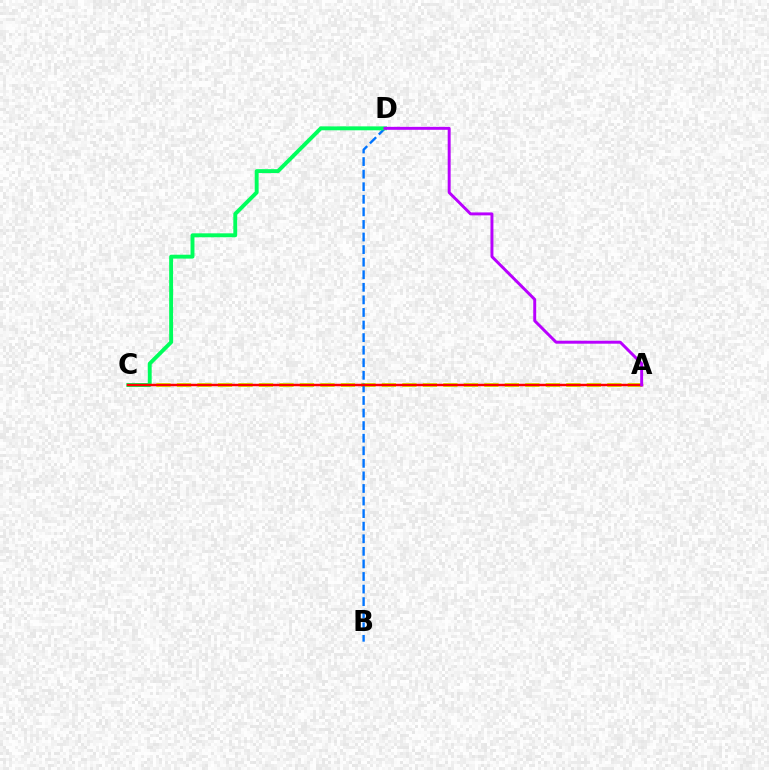{('A', 'C'): [{'color': '#d1ff00', 'line_style': 'dashed', 'thickness': 2.78}, {'color': '#ff0000', 'line_style': 'solid', 'thickness': 1.78}], ('B', 'D'): [{'color': '#0074ff', 'line_style': 'dashed', 'thickness': 1.71}], ('C', 'D'): [{'color': '#00ff5c', 'line_style': 'solid', 'thickness': 2.81}], ('A', 'D'): [{'color': '#b900ff', 'line_style': 'solid', 'thickness': 2.12}]}